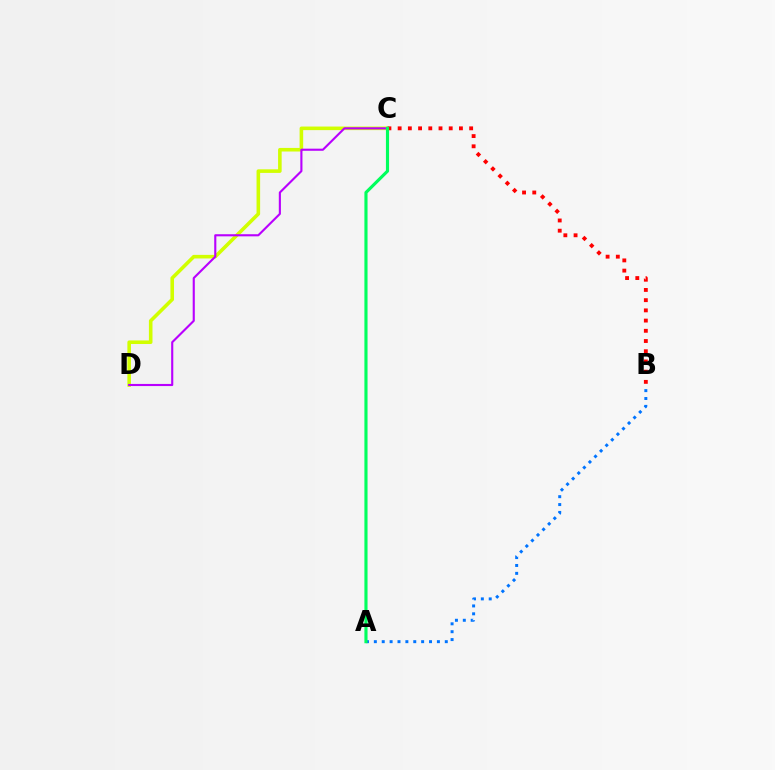{('C', 'D'): [{'color': '#d1ff00', 'line_style': 'solid', 'thickness': 2.58}, {'color': '#b900ff', 'line_style': 'solid', 'thickness': 1.53}], ('A', 'B'): [{'color': '#0074ff', 'line_style': 'dotted', 'thickness': 2.14}], ('B', 'C'): [{'color': '#ff0000', 'line_style': 'dotted', 'thickness': 2.78}], ('A', 'C'): [{'color': '#00ff5c', 'line_style': 'solid', 'thickness': 2.26}]}